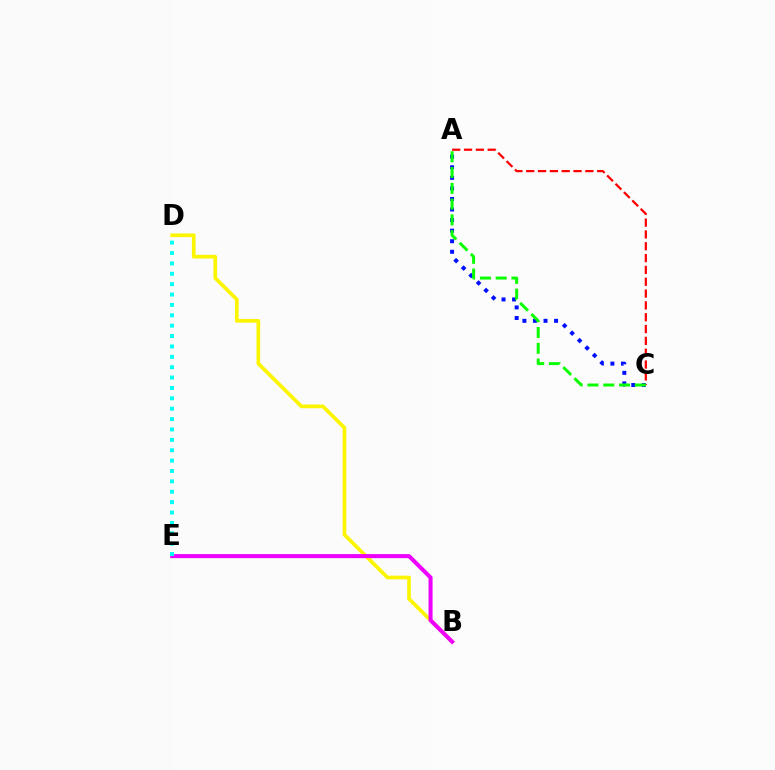{('B', 'D'): [{'color': '#fcf500', 'line_style': 'solid', 'thickness': 2.65}], ('B', 'E'): [{'color': '#ee00ff', 'line_style': 'solid', 'thickness': 2.91}], ('A', 'C'): [{'color': '#0010ff', 'line_style': 'dotted', 'thickness': 2.87}, {'color': '#ff0000', 'line_style': 'dashed', 'thickness': 1.61}, {'color': '#08ff00', 'line_style': 'dashed', 'thickness': 2.14}], ('D', 'E'): [{'color': '#00fff6', 'line_style': 'dotted', 'thickness': 2.82}]}